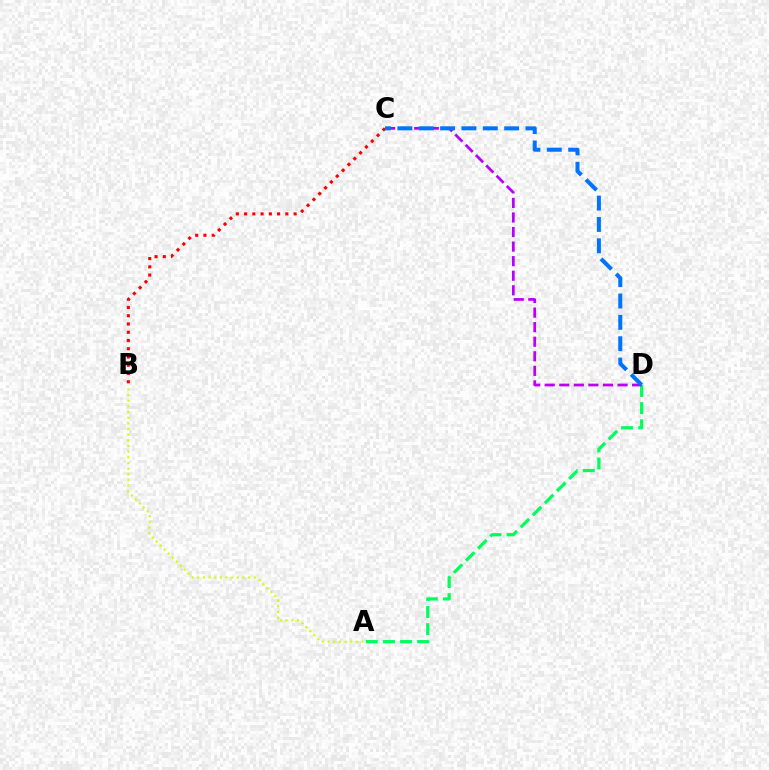{('B', 'C'): [{'color': '#ff0000', 'line_style': 'dotted', 'thickness': 2.24}], ('A', 'B'): [{'color': '#d1ff00', 'line_style': 'dotted', 'thickness': 1.53}], ('A', 'D'): [{'color': '#00ff5c', 'line_style': 'dashed', 'thickness': 2.33}], ('C', 'D'): [{'color': '#b900ff', 'line_style': 'dashed', 'thickness': 1.98}, {'color': '#0074ff', 'line_style': 'dashed', 'thickness': 2.9}]}